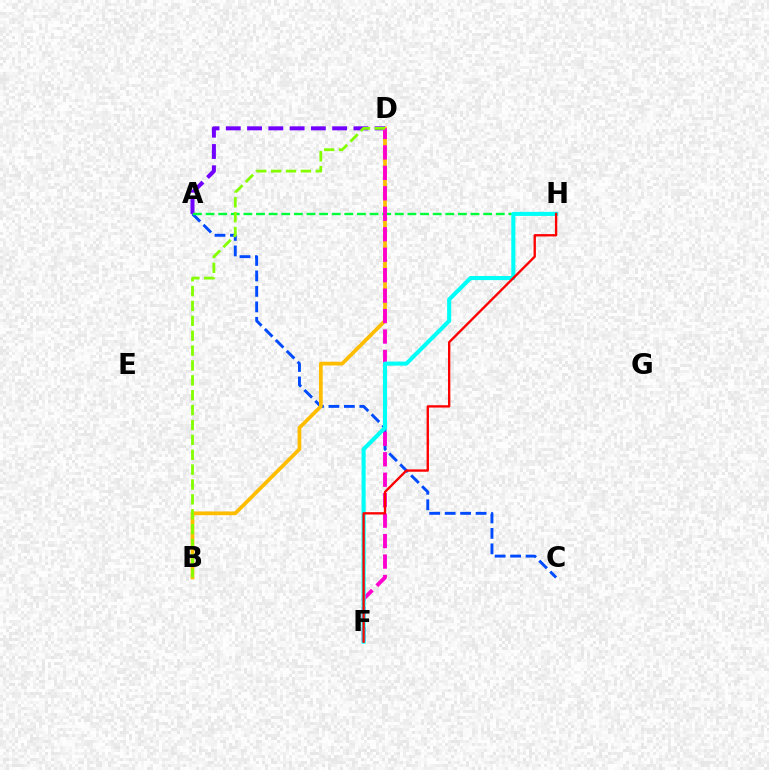{('A', 'C'): [{'color': '#004bff', 'line_style': 'dashed', 'thickness': 2.1}], ('B', 'D'): [{'color': '#ffbd00', 'line_style': 'solid', 'thickness': 2.68}, {'color': '#84ff00', 'line_style': 'dashed', 'thickness': 2.02}], ('A', 'D'): [{'color': '#7200ff', 'line_style': 'dashed', 'thickness': 2.89}], ('A', 'H'): [{'color': '#00ff39', 'line_style': 'dashed', 'thickness': 1.71}], ('D', 'F'): [{'color': '#ff00cf', 'line_style': 'dashed', 'thickness': 2.78}], ('F', 'H'): [{'color': '#00fff6', 'line_style': 'solid', 'thickness': 2.94}, {'color': '#ff0000', 'line_style': 'solid', 'thickness': 1.69}]}